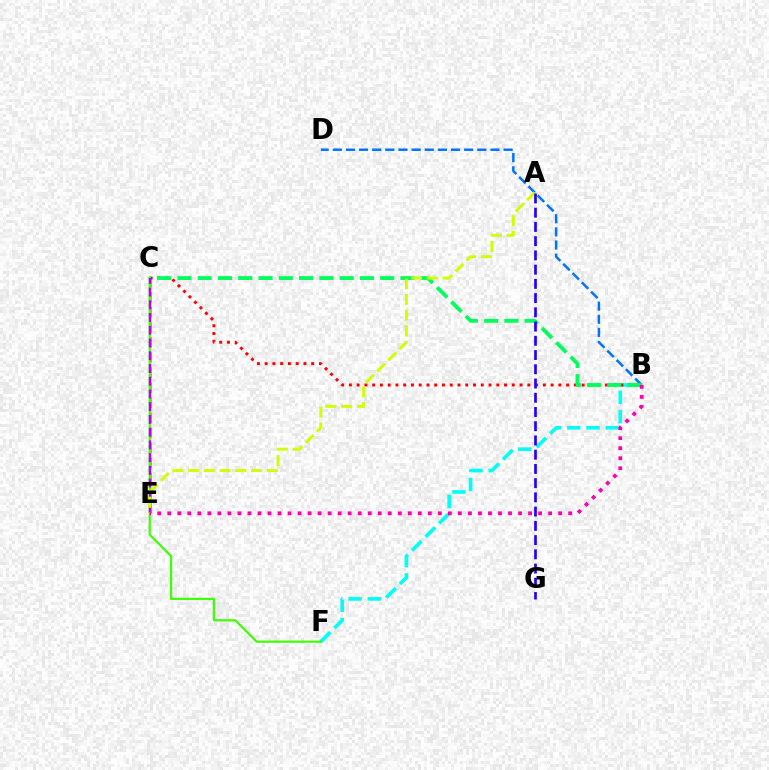{('B', 'F'): [{'color': '#00fff6', 'line_style': 'dashed', 'thickness': 2.61}], ('C', 'E'): [{'color': '#ff9400', 'line_style': 'dashed', 'thickness': 2.05}, {'color': '#b900ff', 'line_style': 'dashed', 'thickness': 1.73}], ('B', 'D'): [{'color': '#0074ff', 'line_style': 'dashed', 'thickness': 1.79}], ('B', 'C'): [{'color': '#ff0000', 'line_style': 'dotted', 'thickness': 2.11}, {'color': '#00ff5c', 'line_style': 'dashed', 'thickness': 2.76}], ('C', 'F'): [{'color': '#3dff00', 'line_style': 'solid', 'thickness': 1.55}], ('A', 'E'): [{'color': '#d1ff00', 'line_style': 'dashed', 'thickness': 2.14}], ('B', 'E'): [{'color': '#ff00ac', 'line_style': 'dotted', 'thickness': 2.72}], ('A', 'G'): [{'color': '#2500ff', 'line_style': 'dashed', 'thickness': 1.93}]}